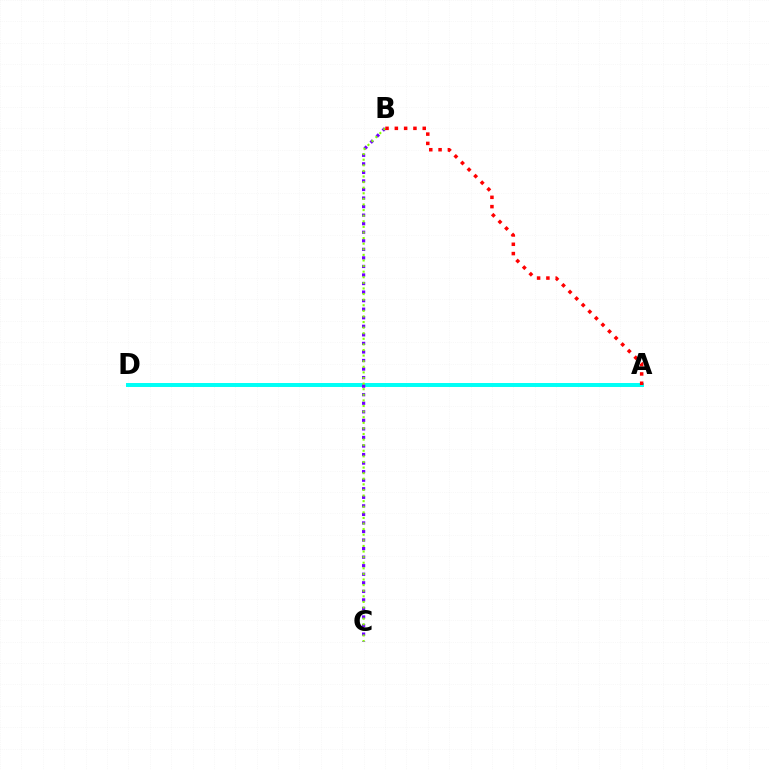{('A', 'D'): [{'color': '#00fff6', 'line_style': 'solid', 'thickness': 2.86}], ('B', 'C'): [{'color': '#7200ff', 'line_style': 'dotted', 'thickness': 2.32}, {'color': '#84ff00', 'line_style': 'dotted', 'thickness': 1.52}], ('A', 'B'): [{'color': '#ff0000', 'line_style': 'dotted', 'thickness': 2.53}]}